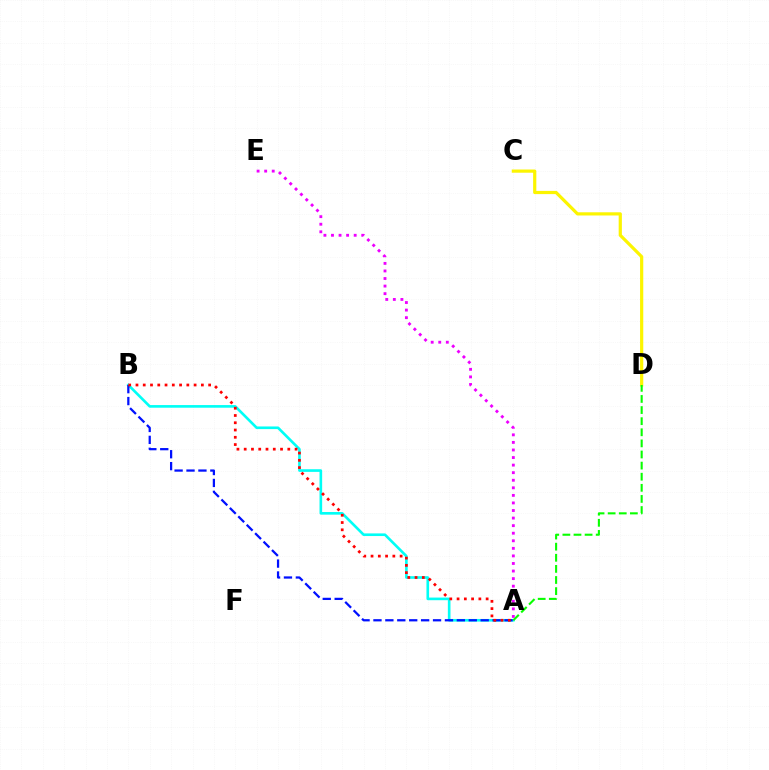{('A', 'B'): [{'color': '#00fff6', 'line_style': 'solid', 'thickness': 1.9}, {'color': '#0010ff', 'line_style': 'dashed', 'thickness': 1.62}, {'color': '#ff0000', 'line_style': 'dotted', 'thickness': 1.97}], ('C', 'D'): [{'color': '#fcf500', 'line_style': 'solid', 'thickness': 2.3}], ('A', 'E'): [{'color': '#ee00ff', 'line_style': 'dotted', 'thickness': 2.06}], ('A', 'D'): [{'color': '#08ff00', 'line_style': 'dashed', 'thickness': 1.51}]}